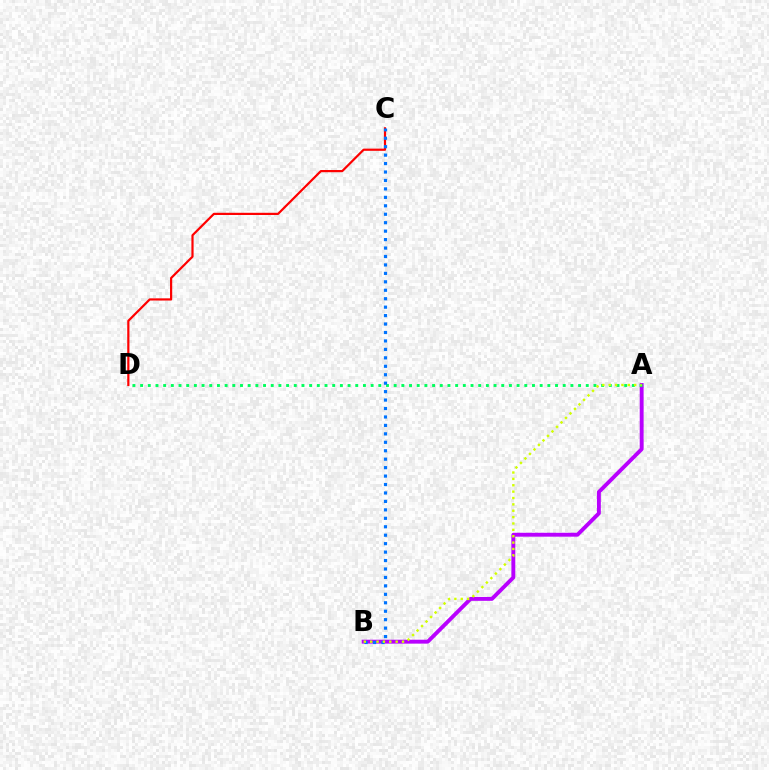{('A', 'B'): [{'color': '#b900ff', 'line_style': 'solid', 'thickness': 2.8}, {'color': '#d1ff00', 'line_style': 'dotted', 'thickness': 1.73}], ('A', 'D'): [{'color': '#00ff5c', 'line_style': 'dotted', 'thickness': 2.09}], ('C', 'D'): [{'color': '#ff0000', 'line_style': 'solid', 'thickness': 1.58}], ('B', 'C'): [{'color': '#0074ff', 'line_style': 'dotted', 'thickness': 2.29}]}